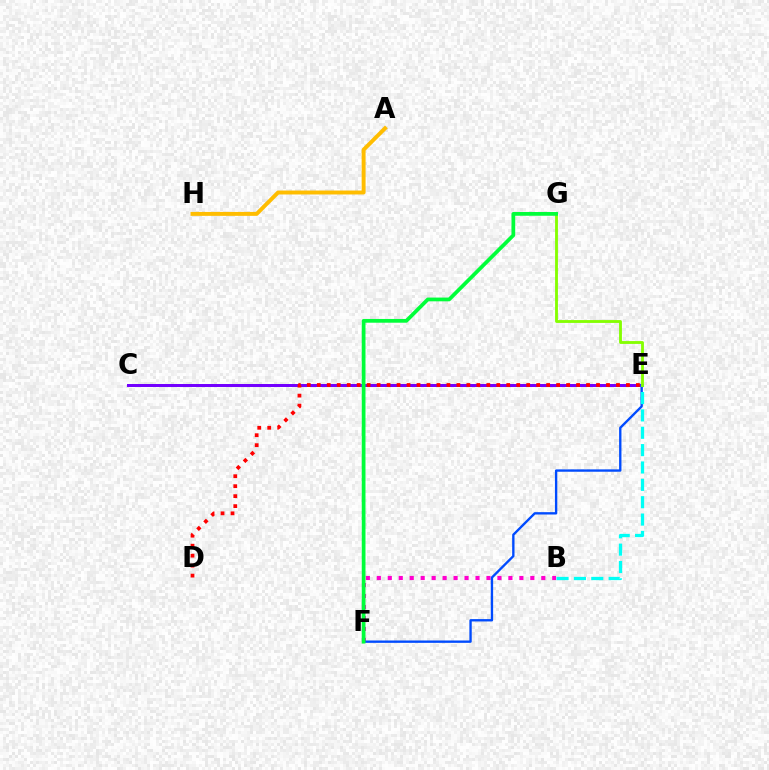{('B', 'F'): [{'color': '#ff00cf', 'line_style': 'dotted', 'thickness': 2.98}], ('C', 'E'): [{'color': '#7200ff', 'line_style': 'solid', 'thickness': 2.15}], ('E', 'F'): [{'color': '#004bff', 'line_style': 'solid', 'thickness': 1.69}], ('B', 'E'): [{'color': '#00fff6', 'line_style': 'dashed', 'thickness': 2.36}], ('A', 'H'): [{'color': '#ffbd00', 'line_style': 'solid', 'thickness': 2.84}], ('E', 'G'): [{'color': '#84ff00', 'line_style': 'solid', 'thickness': 2.04}], ('D', 'E'): [{'color': '#ff0000', 'line_style': 'dotted', 'thickness': 2.71}], ('F', 'G'): [{'color': '#00ff39', 'line_style': 'solid', 'thickness': 2.7}]}